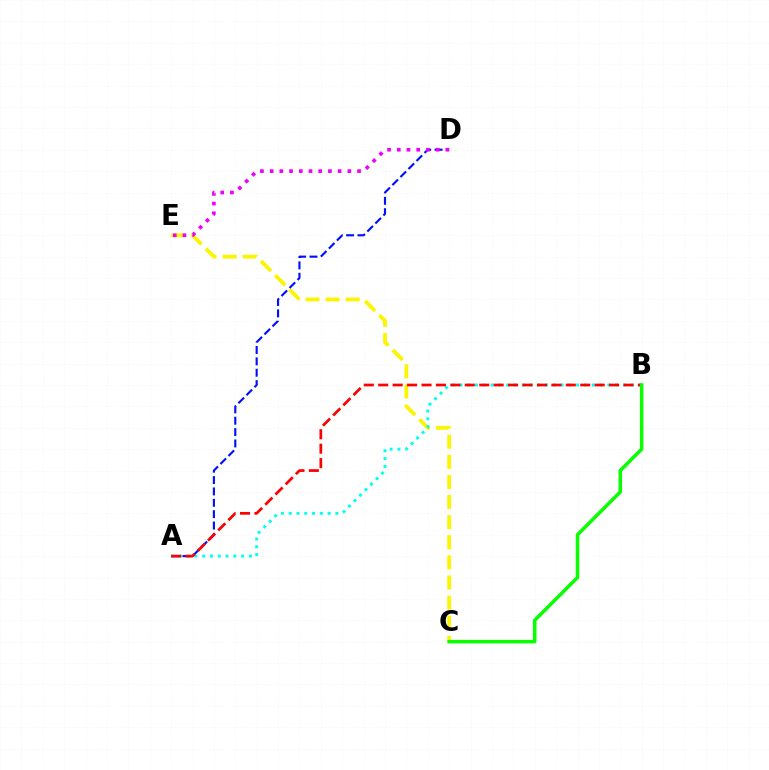{('C', 'E'): [{'color': '#fcf500', 'line_style': 'dashed', 'thickness': 2.73}], ('A', 'D'): [{'color': '#0010ff', 'line_style': 'dashed', 'thickness': 1.54}], ('A', 'B'): [{'color': '#00fff6', 'line_style': 'dotted', 'thickness': 2.11}, {'color': '#ff0000', 'line_style': 'dashed', 'thickness': 1.96}], ('D', 'E'): [{'color': '#ee00ff', 'line_style': 'dotted', 'thickness': 2.64}], ('B', 'C'): [{'color': '#08ff00', 'line_style': 'solid', 'thickness': 2.52}]}